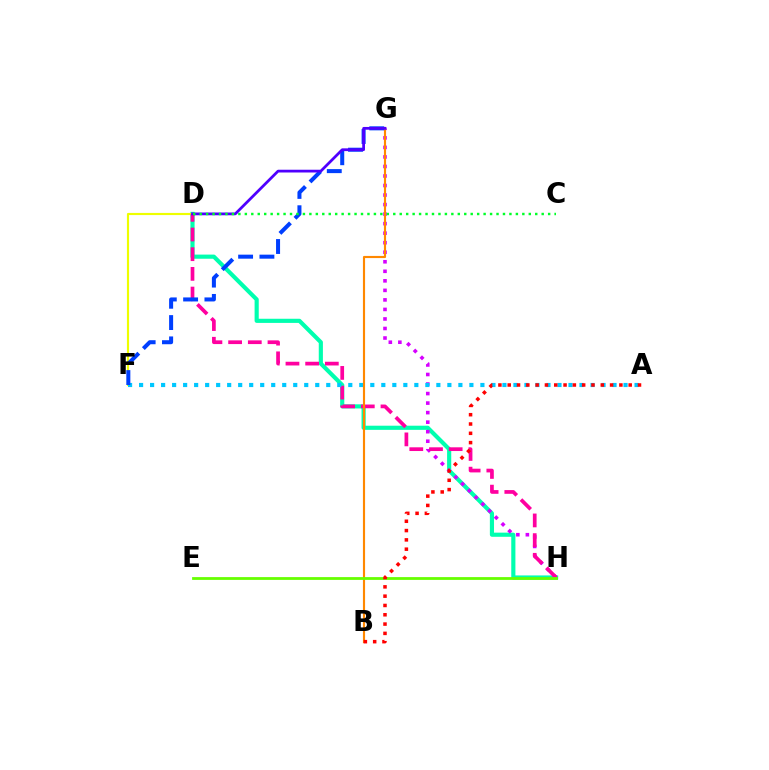{('D', 'H'): [{'color': '#00ffaf', 'line_style': 'solid', 'thickness': 2.98}, {'color': '#ff00a0', 'line_style': 'dashed', 'thickness': 2.67}], ('G', 'H'): [{'color': '#d600ff', 'line_style': 'dotted', 'thickness': 2.59}], ('D', 'F'): [{'color': '#eeff00', 'line_style': 'solid', 'thickness': 1.55}], ('A', 'F'): [{'color': '#00c7ff', 'line_style': 'dotted', 'thickness': 2.99}], ('B', 'G'): [{'color': '#ff8800', 'line_style': 'solid', 'thickness': 1.54}], ('E', 'H'): [{'color': '#66ff00', 'line_style': 'solid', 'thickness': 2.01}], ('A', 'B'): [{'color': '#ff0000', 'line_style': 'dotted', 'thickness': 2.53}], ('F', 'G'): [{'color': '#003fff', 'line_style': 'dashed', 'thickness': 2.9}], ('D', 'G'): [{'color': '#4f00ff', 'line_style': 'solid', 'thickness': 1.99}], ('C', 'D'): [{'color': '#00ff27', 'line_style': 'dotted', 'thickness': 1.75}]}